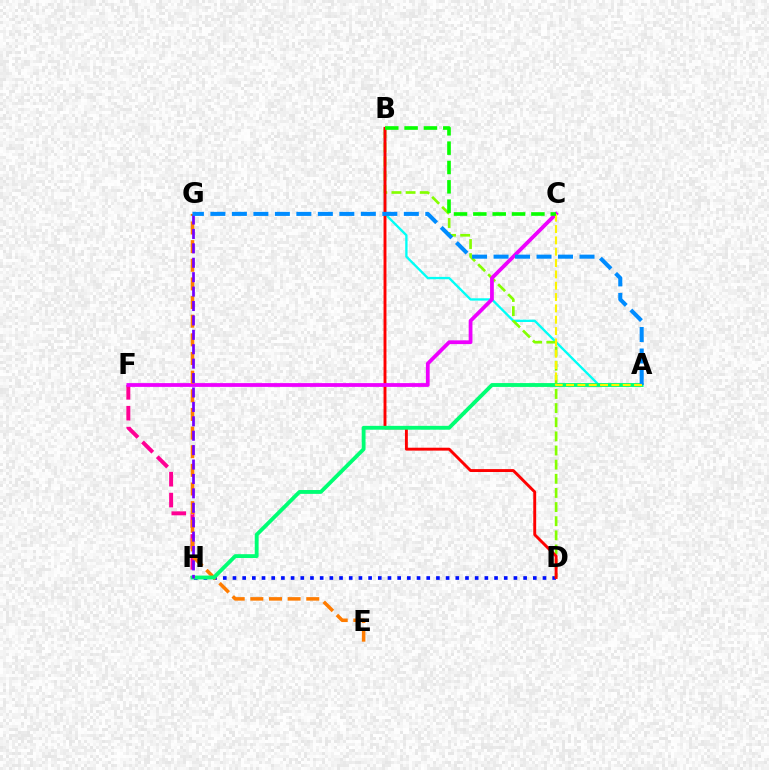{('F', 'H'): [{'color': '#ff0094', 'line_style': 'dashed', 'thickness': 2.84}], ('A', 'B'): [{'color': '#00fff6', 'line_style': 'solid', 'thickness': 1.68}], ('D', 'H'): [{'color': '#0010ff', 'line_style': 'dotted', 'thickness': 2.63}], ('B', 'D'): [{'color': '#84ff00', 'line_style': 'dashed', 'thickness': 1.92}, {'color': '#ff0000', 'line_style': 'solid', 'thickness': 2.09}], ('C', 'F'): [{'color': '#ee00ff', 'line_style': 'solid', 'thickness': 2.72}], ('E', 'G'): [{'color': '#ff7c00', 'line_style': 'dashed', 'thickness': 2.53}], ('A', 'H'): [{'color': '#00ff74', 'line_style': 'solid', 'thickness': 2.77}], ('G', 'H'): [{'color': '#7200ff', 'line_style': 'dashed', 'thickness': 1.96}], ('A', 'G'): [{'color': '#008cff', 'line_style': 'dashed', 'thickness': 2.92}], ('A', 'C'): [{'color': '#fcf500', 'line_style': 'dashed', 'thickness': 1.54}], ('B', 'C'): [{'color': '#08ff00', 'line_style': 'dashed', 'thickness': 2.63}]}